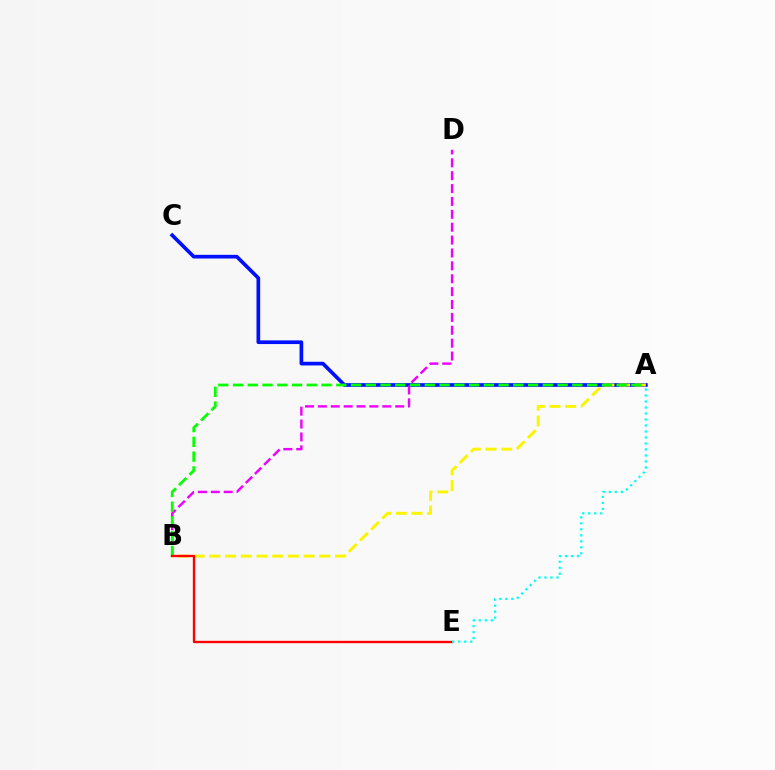{('A', 'C'): [{'color': '#0010ff', 'line_style': 'solid', 'thickness': 2.65}], ('A', 'B'): [{'color': '#fcf500', 'line_style': 'dashed', 'thickness': 2.13}, {'color': '#08ff00', 'line_style': 'dashed', 'thickness': 2.0}], ('B', 'D'): [{'color': '#ee00ff', 'line_style': 'dashed', 'thickness': 1.75}], ('B', 'E'): [{'color': '#ff0000', 'line_style': 'solid', 'thickness': 1.69}], ('A', 'E'): [{'color': '#00fff6', 'line_style': 'dotted', 'thickness': 1.63}]}